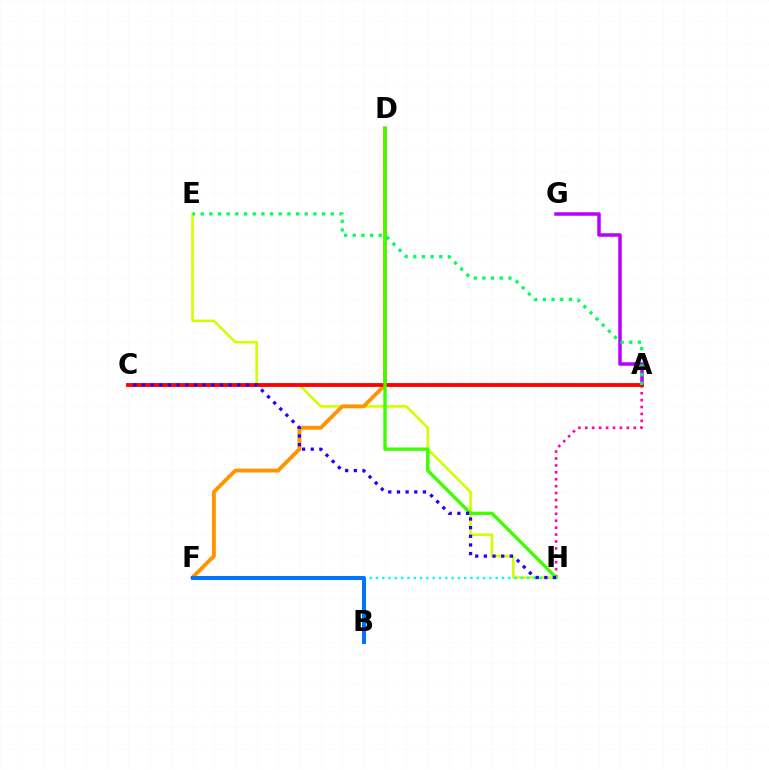{('E', 'H'): [{'color': '#d1ff00', 'line_style': 'solid', 'thickness': 1.87}], ('F', 'H'): [{'color': '#00fff6', 'line_style': 'dotted', 'thickness': 1.71}], ('D', 'F'): [{'color': '#ff9400', 'line_style': 'solid', 'thickness': 2.77}], ('A', 'G'): [{'color': '#b900ff', 'line_style': 'solid', 'thickness': 2.52}], ('B', 'F'): [{'color': '#0074ff', 'line_style': 'solid', 'thickness': 2.89}], ('A', 'H'): [{'color': '#ff00ac', 'line_style': 'dotted', 'thickness': 1.88}], ('A', 'C'): [{'color': '#ff0000', 'line_style': 'solid', 'thickness': 2.76}], ('D', 'H'): [{'color': '#3dff00', 'line_style': 'solid', 'thickness': 2.43}], ('C', 'H'): [{'color': '#2500ff', 'line_style': 'dotted', 'thickness': 2.35}], ('A', 'E'): [{'color': '#00ff5c', 'line_style': 'dotted', 'thickness': 2.36}]}